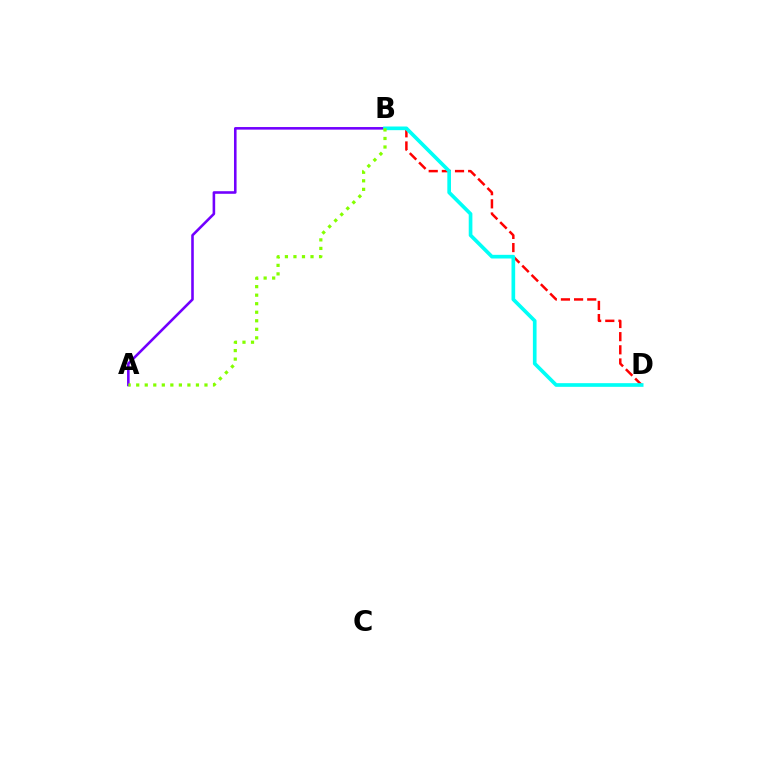{('B', 'D'): [{'color': '#ff0000', 'line_style': 'dashed', 'thickness': 1.79}, {'color': '#00fff6', 'line_style': 'solid', 'thickness': 2.64}], ('A', 'B'): [{'color': '#7200ff', 'line_style': 'solid', 'thickness': 1.86}, {'color': '#84ff00', 'line_style': 'dotted', 'thickness': 2.32}]}